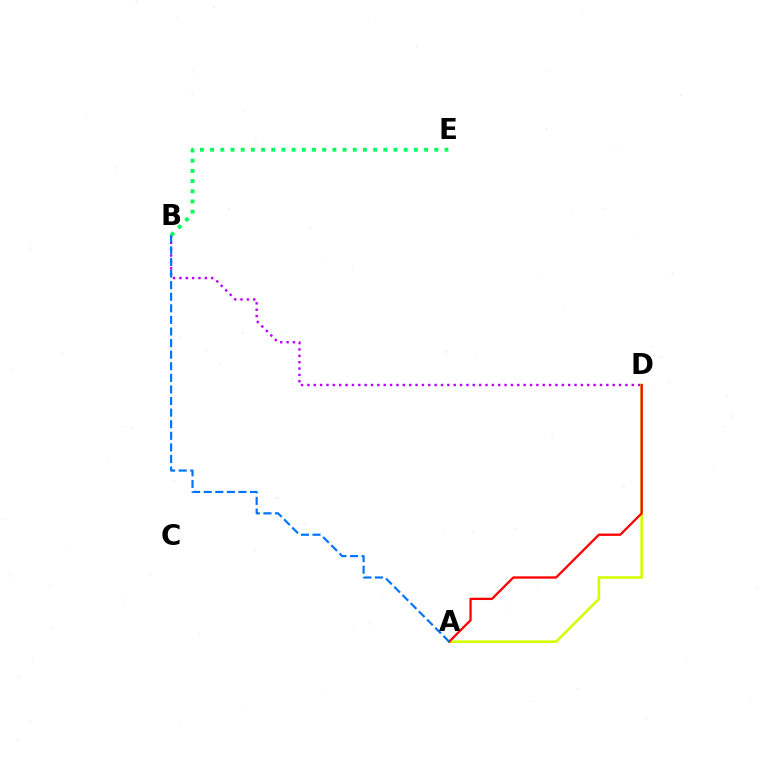{('B', 'D'): [{'color': '#b900ff', 'line_style': 'dotted', 'thickness': 1.73}], ('A', 'D'): [{'color': '#d1ff00', 'line_style': 'solid', 'thickness': 1.87}, {'color': '#ff0000', 'line_style': 'solid', 'thickness': 1.65}], ('B', 'E'): [{'color': '#00ff5c', 'line_style': 'dotted', 'thickness': 2.77}], ('A', 'B'): [{'color': '#0074ff', 'line_style': 'dashed', 'thickness': 1.57}]}